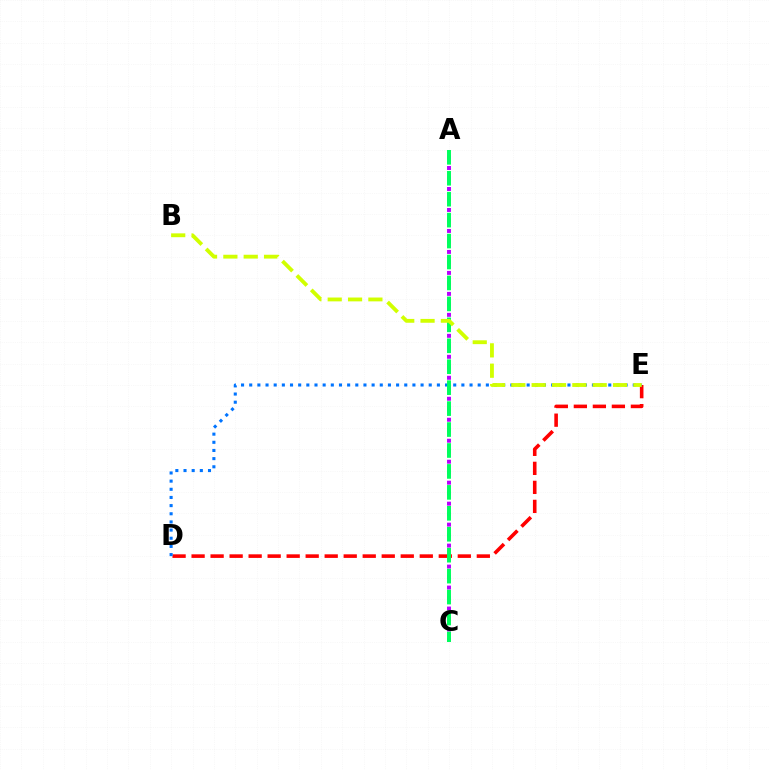{('A', 'C'): [{'color': '#b900ff', 'line_style': 'dotted', 'thickness': 2.85}, {'color': '#00ff5c', 'line_style': 'dashed', 'thickness': 2.84}], ('D', 'E'): [{'color': '#ff0000', 'line_style': 'dashed', 'thickness': 2.58}, {'color': '#0074ff', 'line_style': 'dotted', 'thickness': 2.22}], ('B', 'E'): [{'color': '#d1ff00', 'line_style': 'dashed', 'thickness': 2.76}]}